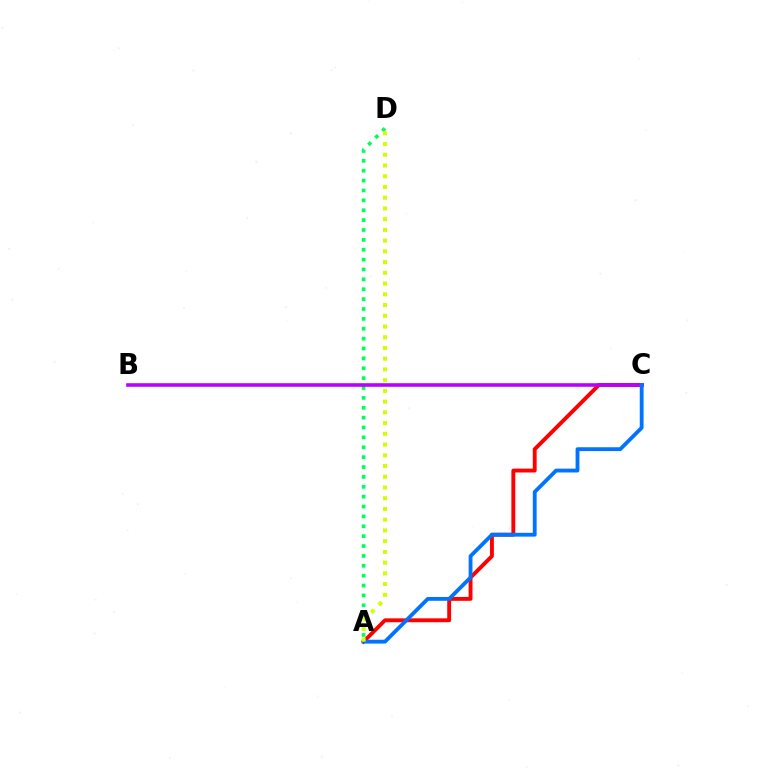{('A', 'C'): [{'color': '#ff0000', 'line_style': 'solid', 'thickness': 2.79}, {'color': '#0074ff', 'line_style': 'solid', 'thickness': 2.76}], ('A', 'D'): [{'color': '#00ff5c', 'line_style': 'dotted', 'thickness': 2.68}, {'color': '#d1ff00', 'line_style': 'dotted', 'thickness': 2.92}], ('B', 'C'): [{'color': '#b900ff', 'line_style': 'solid', 'thickness': 2.59}]}